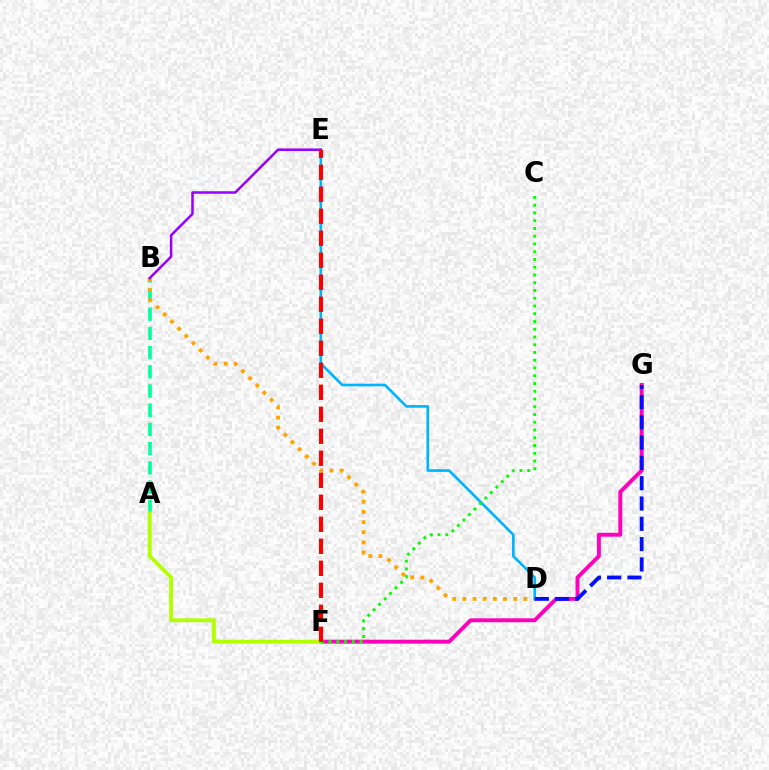{('A', 'B'): [{'color': '#00ff9d', 'line_style': 'dashed', 'thickness': 2.61}], ('F', 'G'): [{'color': '#ff00bd', 'line_style': 'solid', 'thickness': 2.83}], ('B', 'D'): [{'color': '#ffa500', 'line_style': 'dotted', 'thickness': 2.76}], ('D', 'E'): [{'color': '#00b5ff', 'line_style': 'solid', 'thickness': 1.92}], ('D', 'G'): [{'color': '#0010ff', 'line_style': 'dashed', 'thickness': 2.76}], ('A', 'F'): [{'color': '#b3ff00', 'line_style': 'solid', 'thickness': 2.79}], ('B', 'E'): [{'color': '#9b00ff', 'line_style': 'solid', 'thickness': 1.82}], ('C', 'F'): [{'color': '#08ff00', 'line_style': 'dotted', 'thickness': 2.11}], ('E', 'F'): [{'color': '#ff0000', 'line_style': 'dashed', 'thickness': 2.99}]}